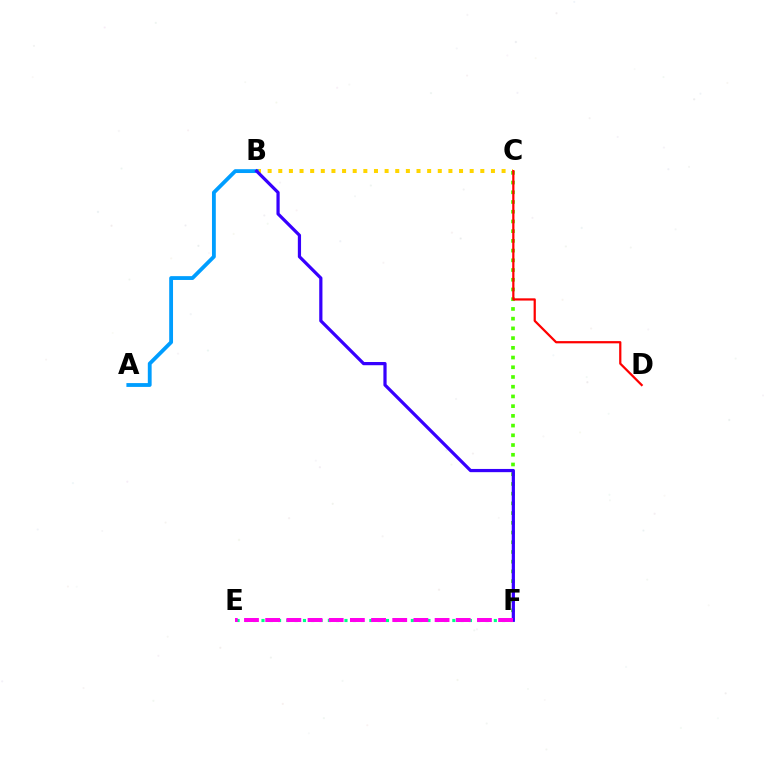{('E', 'F'): [{'color': '#00ff86', 'line_style': 'dotted', 'thickness': 2.25}, {'color': '#ff00ed', 'line_style': 'dashed', 'thickness': 2.88}], ('B', 'C'): [{'color': '#ffd500', 'line_style': 'dotted', 'thickness': 2.89}], ('C', 'F'): [{'color': '#4fff00', 'line_style': 'dotted', 'thickness': 2.64}], ('A', 'B'): [{'color': '#009eff', 'line_style': 'solid', 'thickness': 2.76}], ('B', 'F'): [{'color': '#3700ff', 'line_style': 'solid', 'thickness': 2.31}], ('C', 'D'): [{'color': '#ff0000', 'line_style': 'solid', 'thickness': 1.61}]}